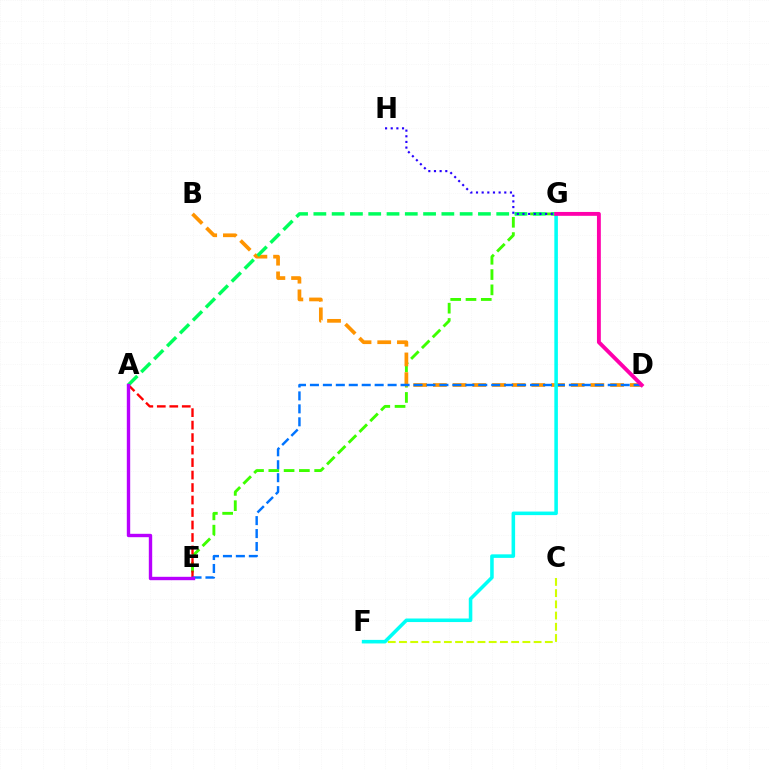{('E', 'G'): [{'color': '#3dff00', 'line_style': 'dashed', 'thickness': 2.08}], ('B', 'D'): [{'color': '#ff9400', 'line_style': 'dashed', 'thickness': 2.67}], ('C', 'F'): [{'color': '#d1ff00', 'line_style': 'dashed', 'thickness': 1.52}], ('A', 'E'): [{'color': '#ff0000', 'line_style': 'dashed', 'thickness': 1.7}, {'color': '#b900ff', 'line_style': 'solid', 'thickness': 2.44}], ('A', 'G'): [{'color': '#00ff5c', 'line_style': 'dashed', 'thickness': 2.48}], ('D', 'E'): [{'color': '#0074ff', 'line_style': 'dashed', 'thickness': 1.76}], ('F', 'G'): [{'color': '#00fff6', 'line_style': 'solid', 'thickness': 2.56}], ('D', 'G'): [{'color': '#ff00ac', 'line_style': 'solid', 'thickness': 2.79}], ('G', 'H'): [{'color': '#2500ff', 'line_style': 'dotted', 'thickness': 1.54}]}